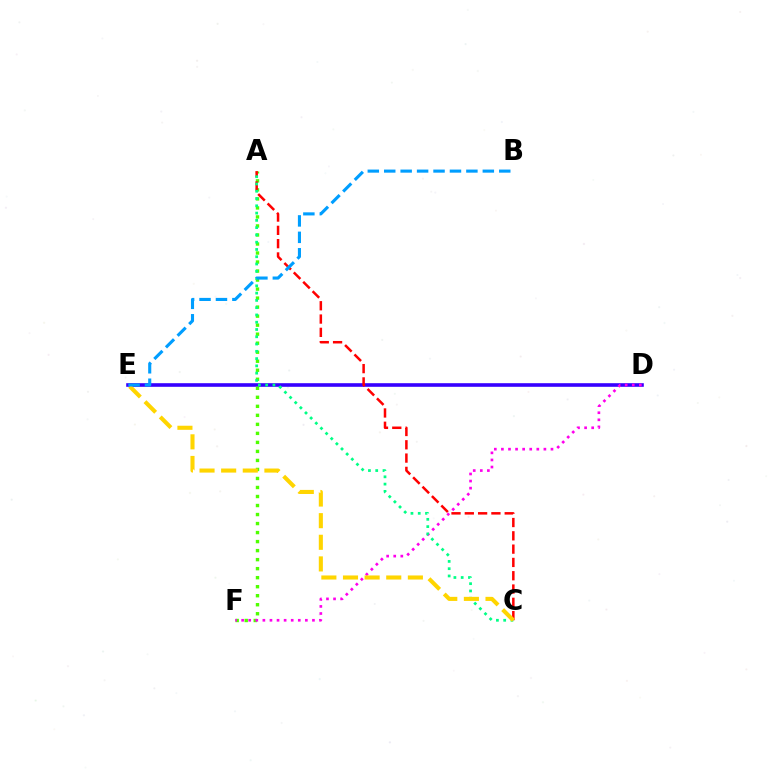{('D', 'E'): [{'color': '#3700ff', 'line_style': 'solid', 'thickness': 2.6}], ('A', 'F'): [{'color': '#4fff00', 'line_style': 'dotted', 'thickness': 2.45}], ('D', 'F'): [{'color': '#ff00ed', 'line_style': 'dotted', 'thickness': 1.92}], ('A', 'C'): [{'color': '#ff0000', 'line_style': 'dashed', 'thickness': 1.81}, {'color': '#00ff86', 'line_style': 'dotted', 'thickness': 1.98}], ('C', 'E'): [{'color': '#ffd500', 'line_style': 'dashed', 'thickness': 2.94}], ('B', 'E'): [{'color': '#009eff', 'line_style': 'dashed', 'thickness': 2.23}]}